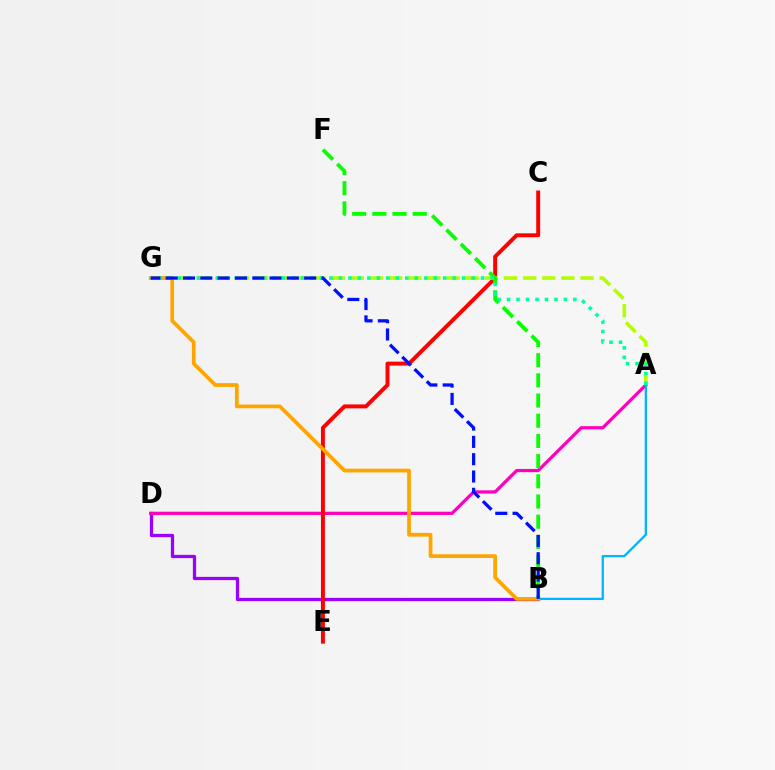{('B', 'D'): [{'color': '#9b00ff', 'line_style': 'solid', 'thickness': 2.35}], ('A', 'D'): [{'color': '#ff00bd', 'line_style': 'solid', 'thickness': 2.33}], ('C', 'E'): [{'color': '#ff0000', 'line_style': 'solid', 'thickness': 2.84}], ('A', 'B'): [{'color': '#00b5ff', 'line_style': 'solid', 'thickness': 1.65}], ('A', 'G'): [{'color': '#b3ff00', 'line_style': 'dashed', 'thickness': 2.6}, {'color': '#00ff9d', 'line_style': 'dotted', 'thickness': 2.57}], ('B', 'F'): [{'color': '#08ff00', 'line_style': 'dashed', 'thickness': 2.74}], ('B', 'G'): [{'color': '#ffa500', 'line_style': 'solid', 'thickness': 2.69}, {'color': '#0010ff', 'line_style': 'dashed', 'thickness': 2.35}]}